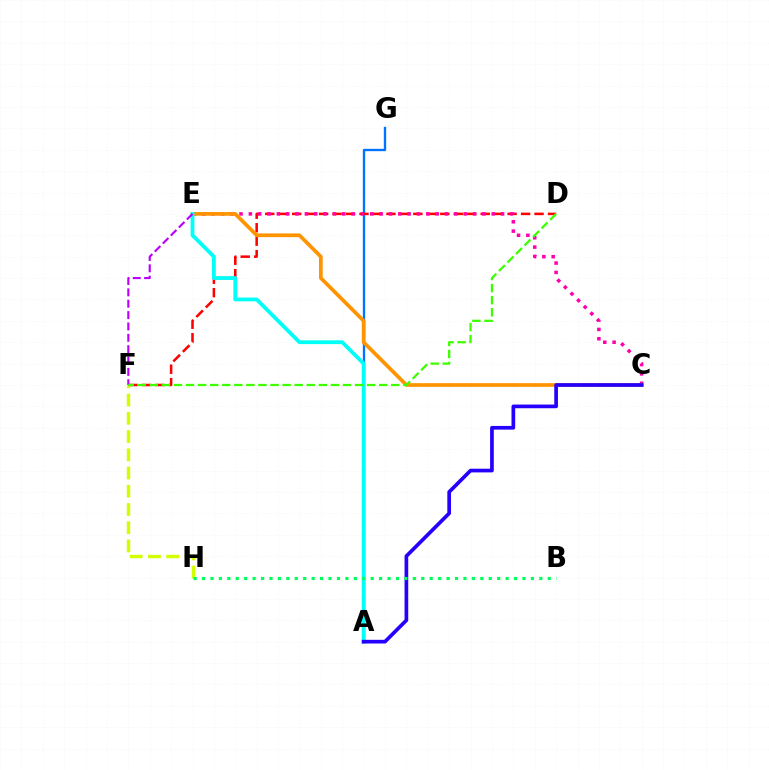{('A', 'G'): [{'color': '#0074ff', 'line_style': 'solid', 'thickness': 1.69}], ('D', 'F'): [{'color': '#ff0000', 'line_style': 'dashed', 'thickness': 1.83}, {'color': '#3dff00', 'line_style': 'dashed', 'thickness': 1.64}], ('C', 'E'): [{'color': '#ff00ac', 'line_style': 'dotted', 'thickness': 2.54}, {'color': '#ff9400', 'line_style': 'solid', 'thickness': 2.67}], ('F', 'H'): [{'color': '#d1ff00', 'line_style': 'dashed', 'thickness': 2.48}], ('A', 'E'): [{'color': '#00fff6', 'line_style': 'solid', 'thickness': 2.73}], ('E', 'F'): [{'color': '#b900ff', 'line_style': 'dashed', 'thickness': 1.54}], ('A', 'C'): [{'color': '#2500ff', 'line_style': 'solid', 'thickness': 2.65}], ('B', 'H'): [{'color': '#00ff5c', 'line_style': 'dotted', 'thickness': 2.29}]}